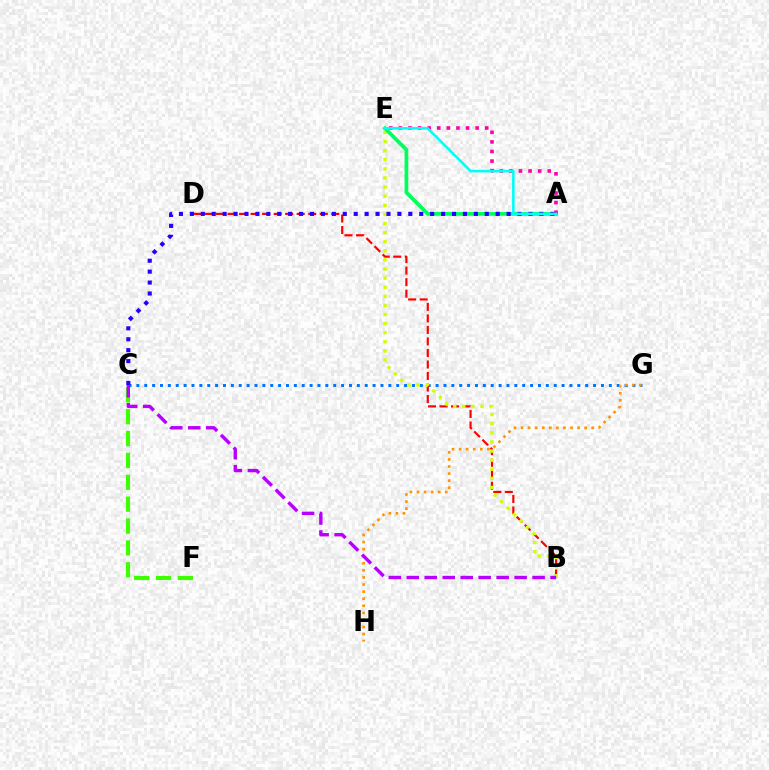{('C', 'G'): [{'color': '#0074ff', 'line_style': 'dotted', 'thickness': 2.14}], ('B', 'D'): [{'color': '#ff0000', 'line_style': 'dashed', 'thickness': 1.57}], ('B', 'E'): [{'color': '#d1ff00', 'line_style': 'dotted', 'thickness': 2.47}], ('A', 'E'): [{'color': '#00ff5c', 'line_style': 'solid', 'thickness': 2.7}, {'color': '#ff00ac', 'line_style': 'dotted', 'thickness': 2.61}, {'color': '#00fff6', 'line_style': 'solid', 'thickness': 1.87}], ('A', 'C'): [{'color': '#2500ff', 'line_style': 'dotted', 'thickness': 2.97}], ('C', 'F'): [{'color': '#3dff00', 'line_style': 'dashed', 'thickness': 2.97}], ('G', 'H'): [{'color': '#ff9400', 'line_style': 'dotted', 'thickness': 1.92}], ('B', 'C'): [{'color': '#b900ff', 'line_style': 'dashed', 'thickness': 2.44}]}